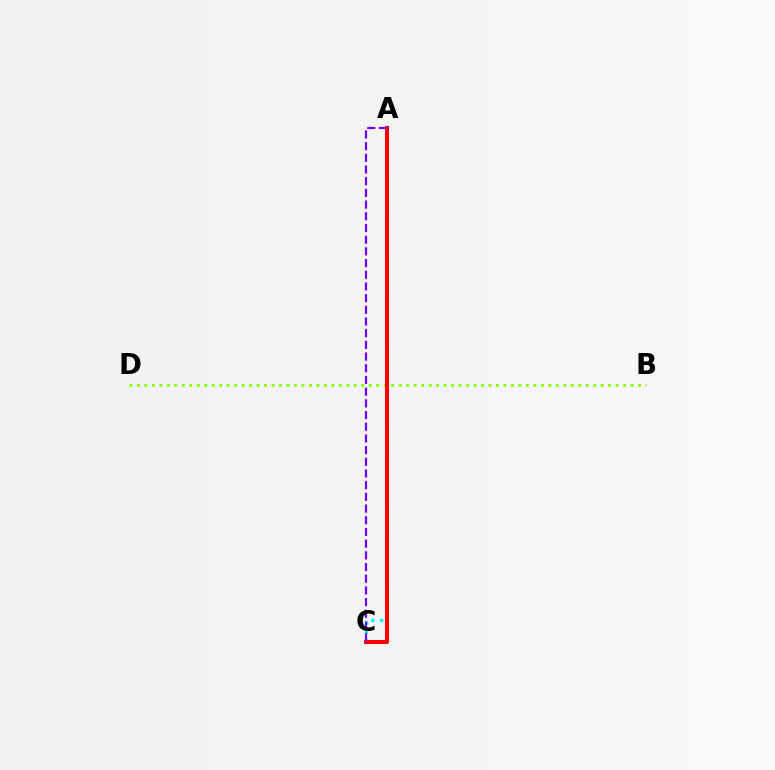{('A', 'C'): [{'color': '#00fff6', 'line_style': 'dotted', 'thickness': 2.41}, {'color': '#ff0000', 'line_style': 'solid', 'thickness': 2.9}, {'color': '#7200ff', 'line_style': 'dashed', 'thickness': 1.59}], ('B', 'D'): [{'color': '#84ff00', 'line_style': 'dotted', 'thickness': 2.03}]}